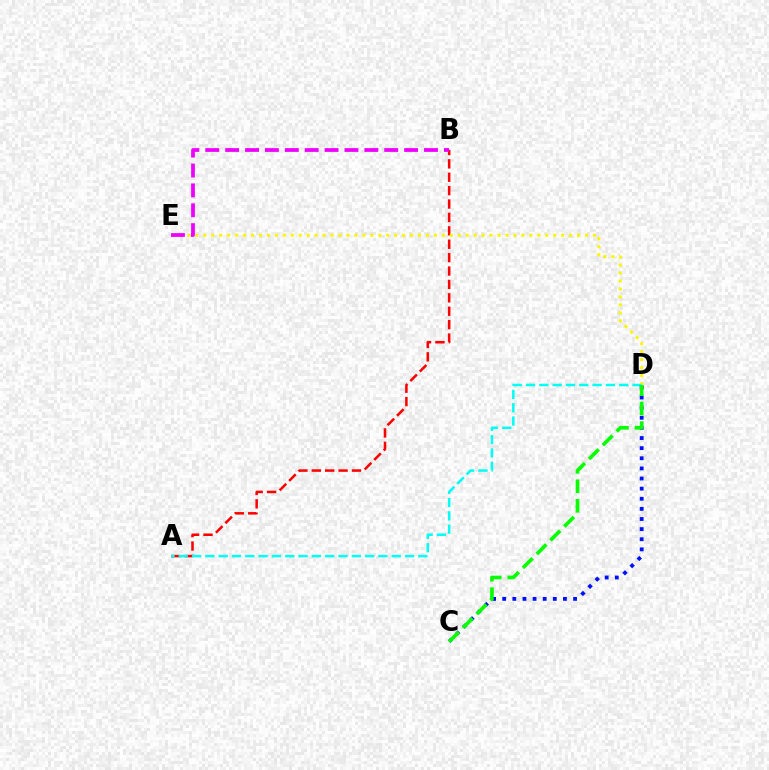{('A', 'B'): [{'color': '#ff0000', 'line_style': 'dashed', 'thickness': 1.82}], ('D', 'E'): [{'color': '#fcf500', 'line_style': 'dotted', 'thickness': 2.16}], ('A', 'D'): [{'color': '#00fff6', 'line_style': 'dashed', 'thickness': 1.81}], ('C', 'D'): [{'color': '#0010ff', 'line_style': 'dotted', 'thickness': 2.75}, {'color': '#08ff00', 'line_style': 'dashed', 'thickness': 2.65}], ('B', 'E'): [{'color': '#ee00ff', 'line_style': 'dashed', 'thickness': 2.7}]}